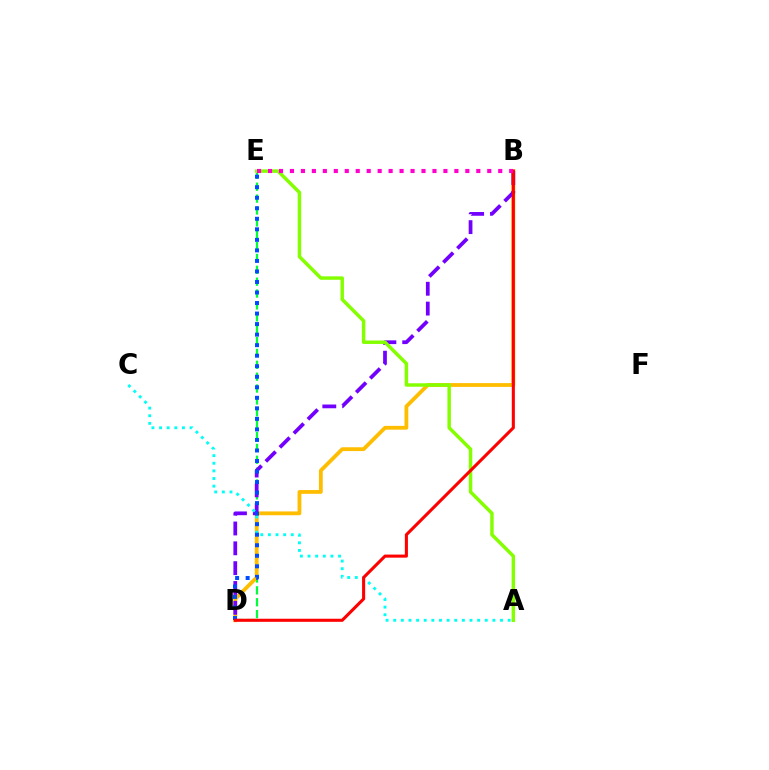{('D', 'E'): [{'color': '#00ff39', 'line_style': 'dashed', 'thickness': 1.61}, {'color': '#004bff', 'line_style': 'dotted', 'thickness': 2.86}], ('B', 'D'): [{'color': '#ffbd00', 'line_style': 'solid', 'thickness': 2.73}, {'color': '#7200ff', 'line_style': 'dashed', 'thickness': 2.69}, {'color': '#ff0000', 'line_style': 'solid', 'thickness': 2.21}], ('A', 'C'): [{'color': '#00fff6', 'line_style': 'dotted', 'thickness': 2.07}], ('A', 'E'): [{'color': '#84ff00', 'line_style': 'solid', 'thickness': 2.49}], ('B', 'E'): [{'color': '#ff00cf', 'line_style': 'dotted', 'thickness': 2.98}]}